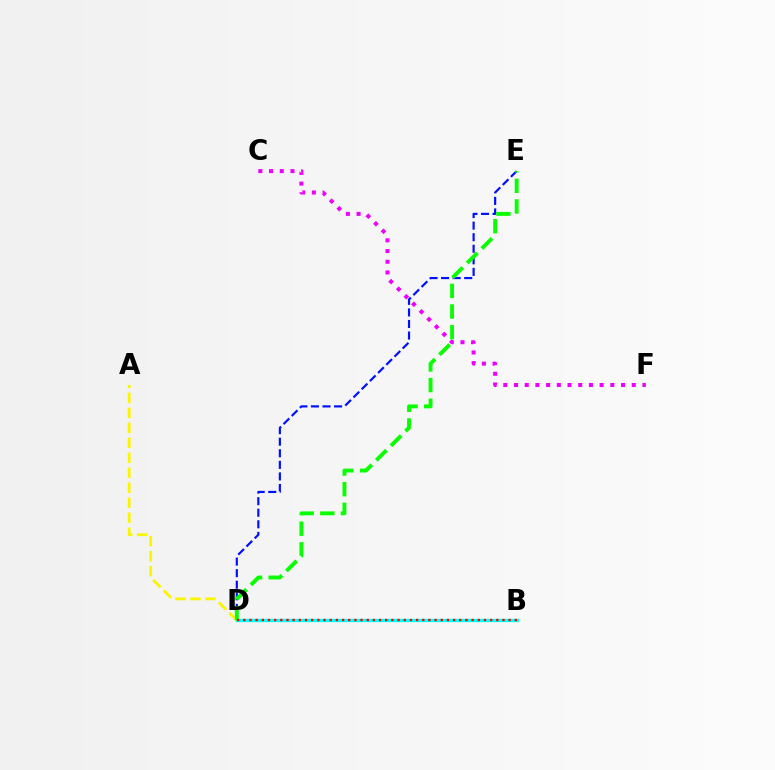{('B', 'D'): [{'color': '#00fff6', 'line_style': 'solid', 'thickness': 2.4}, {'color': '#ff0000', 'line_style': 'dotted', 'thickness': 1.68}], ('D', 'E'): [{'color': '#0010ff', 'line_style': 'dashed', 'thickness': 1.57}, {'color': '#08ff00', 'line_style': 'dashed', 'thickness': 2.8}], ('C', 'F'): [{'color': '#ee00ff', 'line_style': 'dotted', 'thickness': 2.91}], ('A', 'D'): [{'color': '#fcf500', 'line_style': 'dashed', 'thickness': 2.04}]}